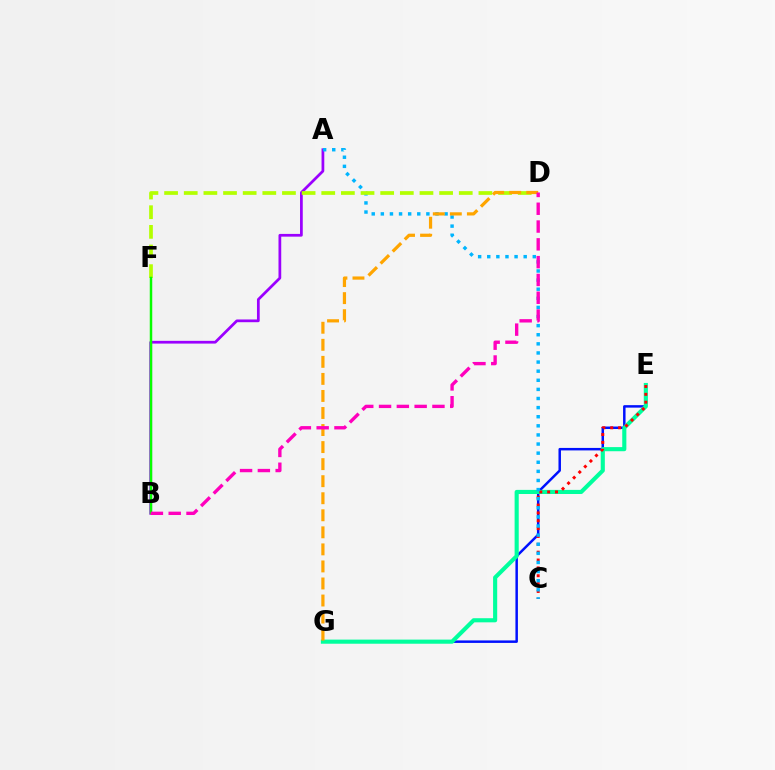{('E', 'G'): [{'color': '#0010ff', 'line_style': 'solid', 'thickness': 1.79}, {'color': '#00ff9d', 'line_style': 'solid', 'thickness': 2.96}], ('A', 'B'): [{'color': '#9b00ff', 'line_style': 'solid', 'thickness': 1.97}], ('C', 'E'): [{'color': '#ff0000', 'line_style': 'dotted', 'thickness': 2.13}], ('A', 'C'): [{'color': '#00b5ff', 'line_style': 'dotted', 'thickness': 2.47}], ('D', 'F'): [{'color': '#b3ff00', 'line_style': 'dashed', 'thickness': 2.67}], ('B', 'F'): [{'color': '#08ff00', 'line_style': 'solid', 'thickness': 1.8}], ('D', 'G'): [{'color': '#ffa500', 'line_style': 'dashed', 'thickness': 2.32}], ('B', 'D'): [{'color': '#ff00bd', 'line_style': 'dashed', 'thickness': 2.42}]}